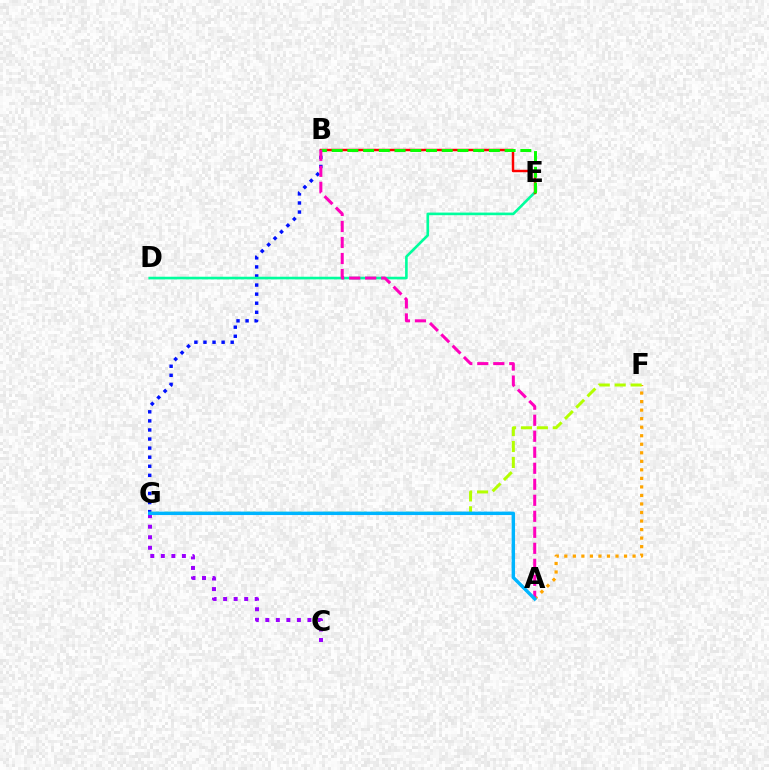{('B', 'G'): [{'color': '#0010ff', 'line_style': 'dotted', 'thickness': 2.46}], ('A', 'F'): [{'color': '#ffa500', 'line_style': 'dotted', 'thickness': 2.32}], ('D', 'E'): [{'color': '#00ff9d', 'line_style': 'solid', 'thickness': 1.89}], ('B', 'E'): [{'color': '#ff0000', 'line_style': 'solid', 'thickness': 1.77}, {'color': '#08ff00', 'line_style': 'dashed', 'thickness': 2.14}], ('C', 'G'): [{'color': '#9b00ff', 'line_style': 'dotted', 'thickness': 2.86}], ('F', 'G'): [{'color': '#b3ff00', 'line_style': 'dashed', 'thickness': 2.16}], ('A', 'B'): [{'color': '#ff00bd', 'line_style': 'dashed', 'thickness': 2.17}], ('A', 'G'): [{'color': '#00b5ff', 'line_style': 'solid', 'thickness': 2.46}]}